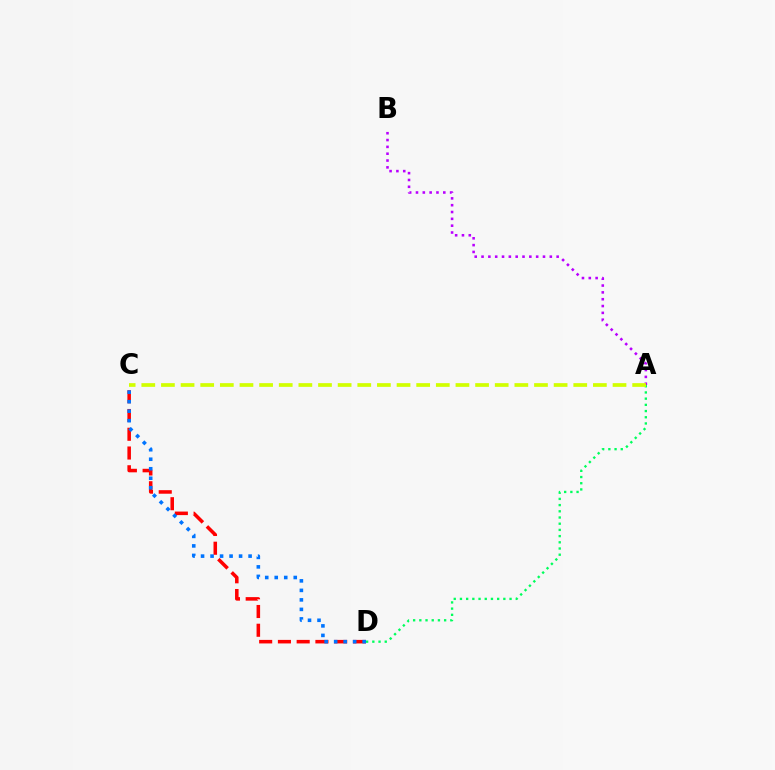{('A', 'B'): [{'color': '#b900ff', 'line_style': 'dotted', 'thickness': 1.86}], ('C', 'D'): [{'color': '#ff0000', 'line_style': 'dashed', 'thickness': 2.55}, {'color': '#0074ff', 'line_style': 'dotted', 'thickness': 2.58}], ('A', 'D'): [{'color': '#00ff5c', 'line_style': 'dotted', 'thickness': 1.68}], ('A', 'C'): [{'color': '#d1ff00', 'line_style': 'dashed', 'thickness': 2.67}]}